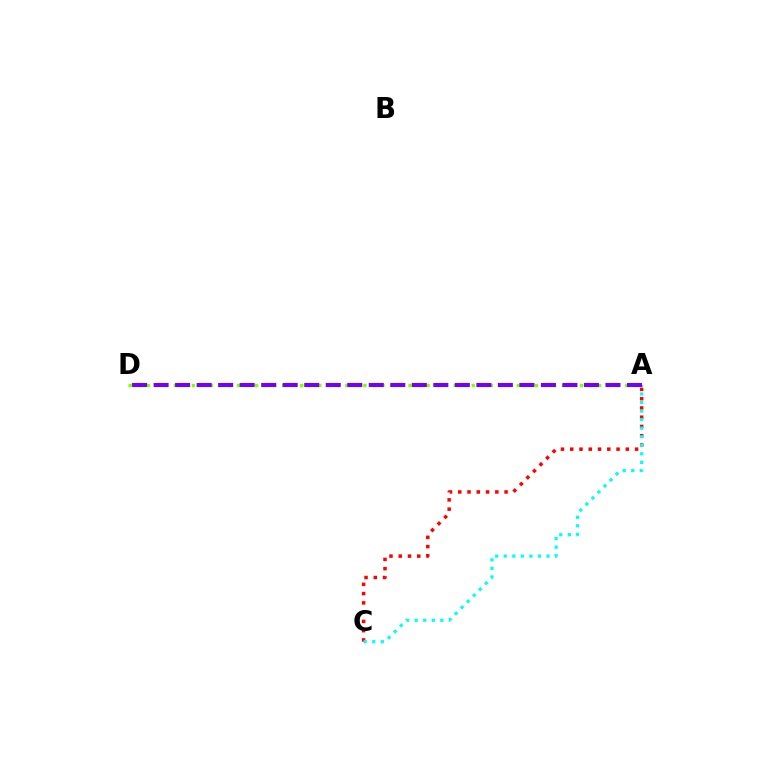{('A', 'C'): [{'color': '#ff0000', 'line_style': 'dotted', 'thickness': 2.52}, {'color': '#00fff6', 'line_style': 'dotted', 'thickness': 2.32}], ('A', 'D'): [{'color': '#84ff00', 'line_style': 'dotted', 'thickness': 2.45}, {'color': '#7200ff', 'line_style': 'dashed', 'thickness': 2.92}]}